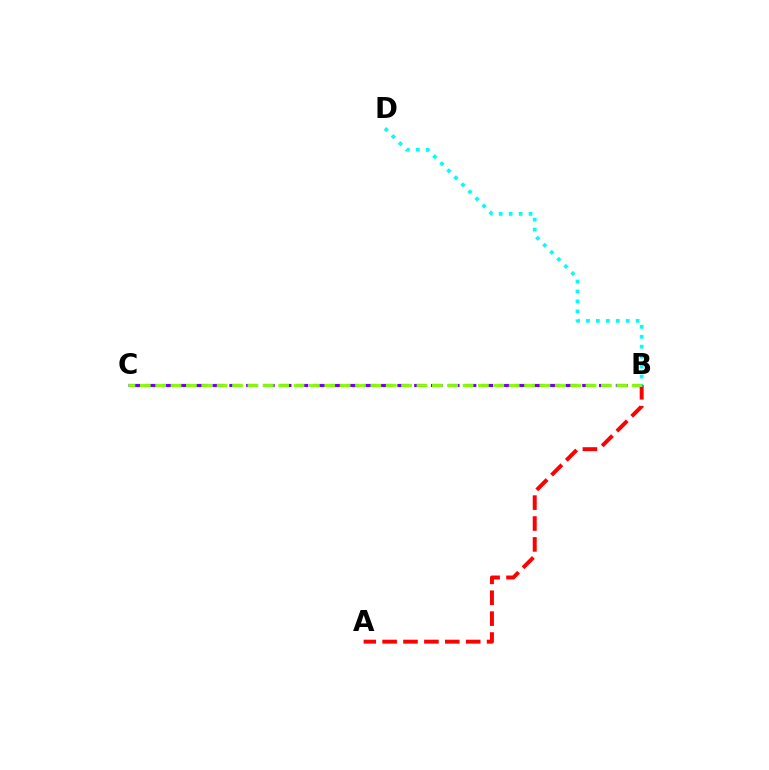{('A', 'B'): [{'color': '#ff0000', 'line_style': 'dashed', 'thickness': 2.84}], ('B', 'C'): [{'color': '#7200ff', 'line_style': 'dashed', 'thickness': 2.28}, {'color': '#84ff00', 'line_style': 'dashed', 'thickness': 2.09}], ('B', 'D'): [{'color': '#00fff6', 'line_style': 'dotted', 'thickness': 2.7}]}